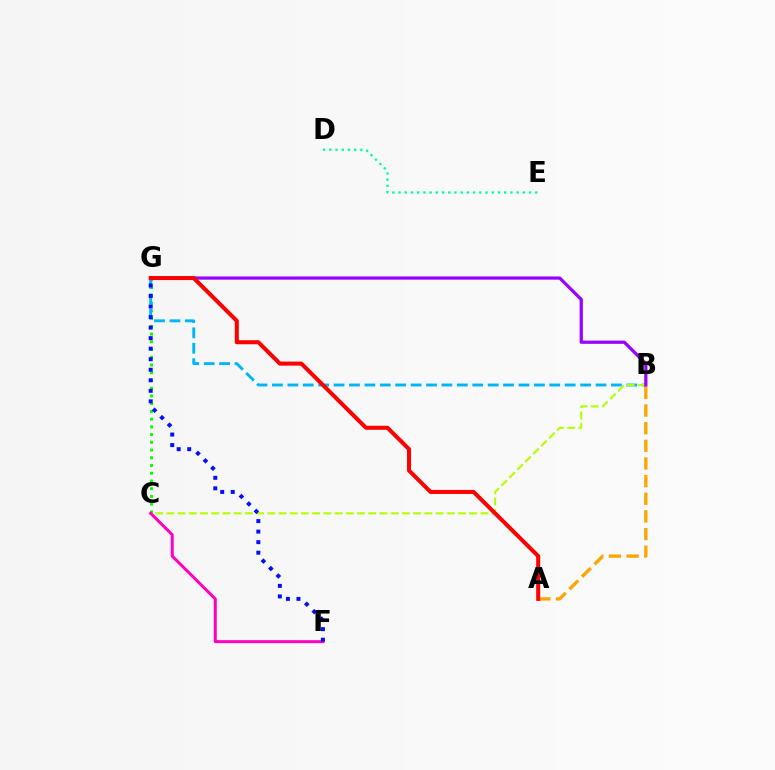{('C', 'G'): [{'color': '#08ff00', 'line_style': 'dotted', 'thickness': 2.1}], ('B', 'G'): [{'color': '#00b5ff', 'line_style': 'dashed', 'thickness': 2.09}, {'color': '#9b00ff', 'line_style': 'solid', 'thickness': 2.32}], ('B', 'C'): [{'color': '#b3ff00', 'line_style': 'dashed', 'thickness': 1.52}], ('C', 'F'): [{'color': '#ff00bd', 'line_style': 'solid', 'thickness': 2.16}], ('A', 'B'): [{'color': '#ffa500', 'line_style': 'dashed', 'thickness': 2.4}], ('F', 'G'): [{'color': '#0010ff', 'line_style': 'dotted', 'thickness': 2.86}], ('A', 'G'): [{'color': '#ff0000', 'line_style': 'solid', 'thickness': 2.91}], ('D', 'E'): [{'color': '#00ff9d', 'line_style': 'dotted', 'thickness': 1.69}]}